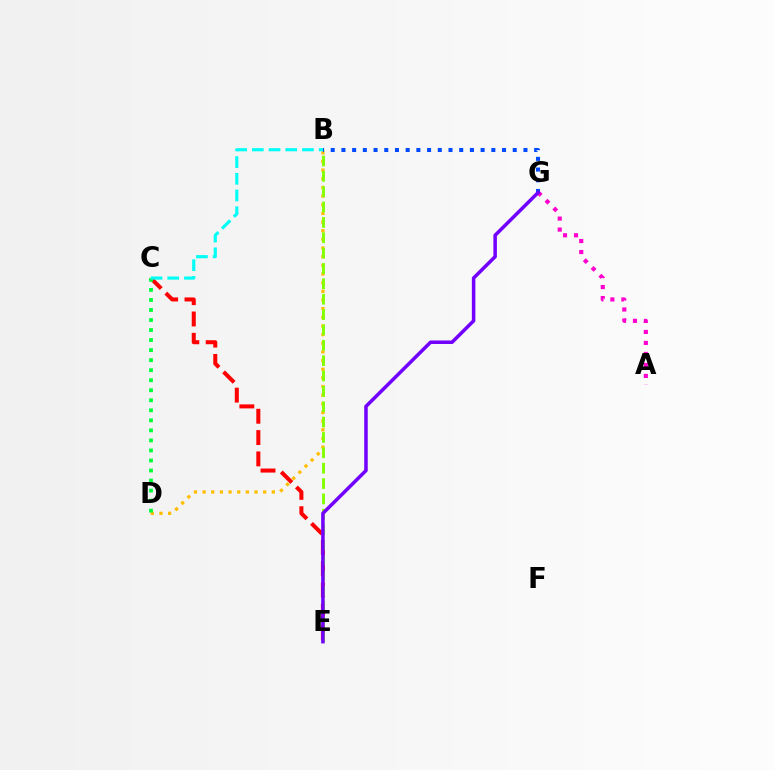{('B', 'D'): [{'color': '#ffbd00', 'line_style': 'dotted', 'thickness': 2.35}], ('C', 'E'): [{'color': '#ff0000', 'line_style': 'dashed', 'thickness': 2.9}], ('B', 'E'): [{'color': '#84ff00', 'line_style': 'dashed', 'thickness': 2.09}], ('C', 'D'): [{'color': '#00ff39', 'line_style': 'dotted', 'thickness': 2.73}], ('A', 'G'): [{'color': '#ff00cf', 'line_style': 'dotted', 'thickness': 2.99}], ('B', 'G'): [{'color': '#004bff', 'line_style': 'dotted', 'thickness': 2.91}], ('E', 'G'): [{'color': '#7200ff', 'line_style': 'solid', 'thickness': 2.53}], ('B', 'C'): [{'color': '#00fff6', 'line_style': 'dashed', 'thickness': 2.27}]}